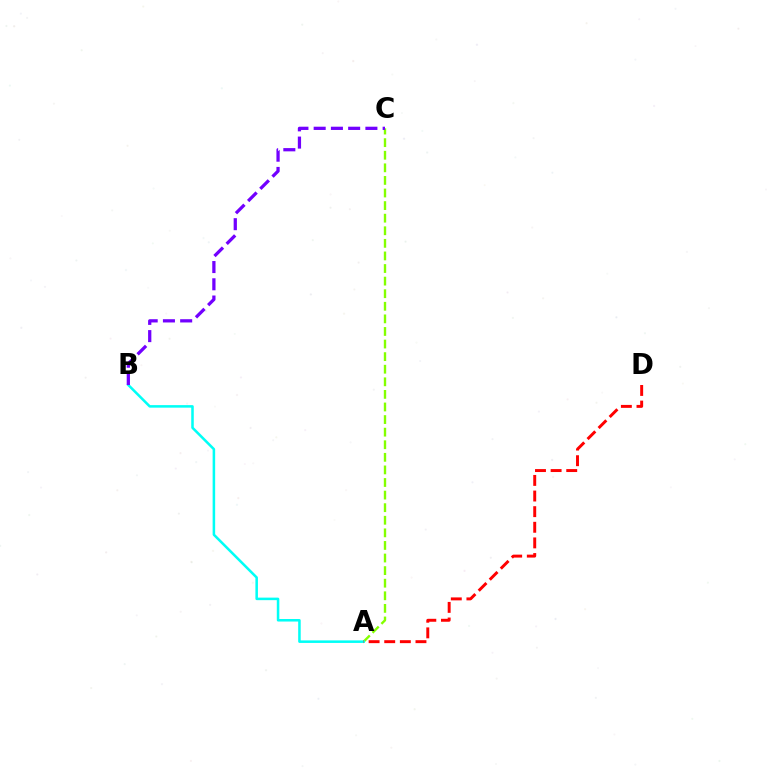{('A', 'C'): [{'color': '#84ff00', 'line_style': 'dashed', 'thickness': 1.71}], ('A', 'B'): [{'color': '#00fff6', 'line_style': 'solid', 'thickness': 1.83}], ('A', 'D'): [{'color': '#ff0000', 'line_style': 'dashed', 'thickness': 2.12}], ('B', 'C'): [{'color': '#7200ff', 'line_style': 'dashed', 'thickness': 2.34}]}